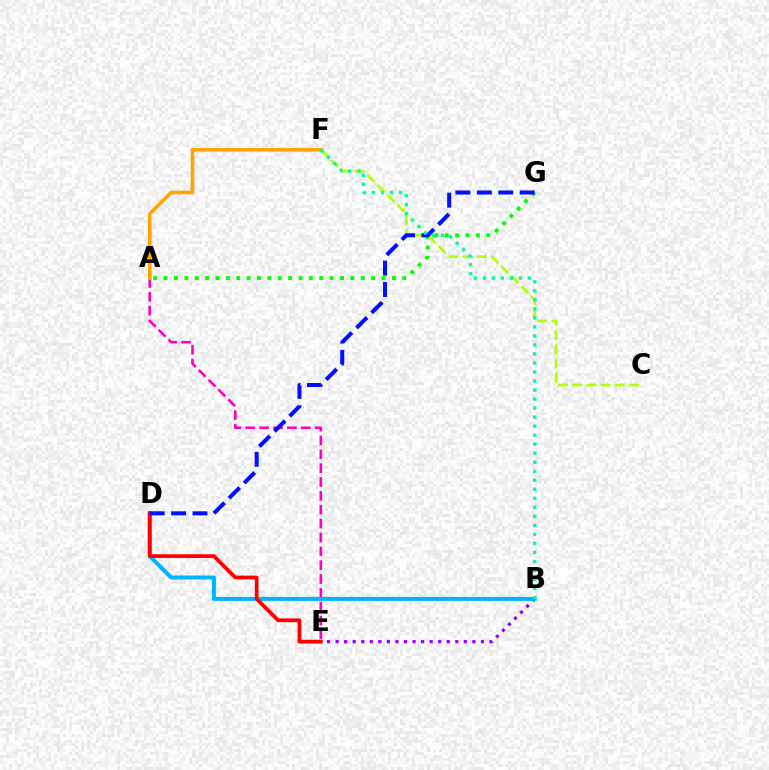{('B', 'E'): [{'color': '#9b00ff', 'line_style': 'dotted', 'thickness': 2.32}], ('A', 'G'): [{'color': '#08ff00', 'line_style': 'dotted', 'thickness': 2.82}], ('C', 'F'): [{'color': '#b3ff00', 'line_style': 'dashed', 'thickness': 1.93}], ('A', 'E'): [{'color': '#ff00bd', 'line_style': 'dashed', 'thickness': 1.88}], ('A', 'F'): [{'color': '#ffa500', 'line_style': 'solid', 'thickness': 2.62}], ('B', 'D'): [{'color': '#00b5ff', 'line_style': 'solid', 'thickness': 2.89}], ('D', 'E'): [{'color': '#ff0000', 'line_style': 'solid', 'thickness': 2.69}], ('D', 'G'): [{'color': '#0010ff', 'line_style': 'dashed', 'thickness': 2.91}], ('B', 'F'): [{'color': '#00ff9d', 'line_style': 'dotted', 'thickness': 2.45}]}